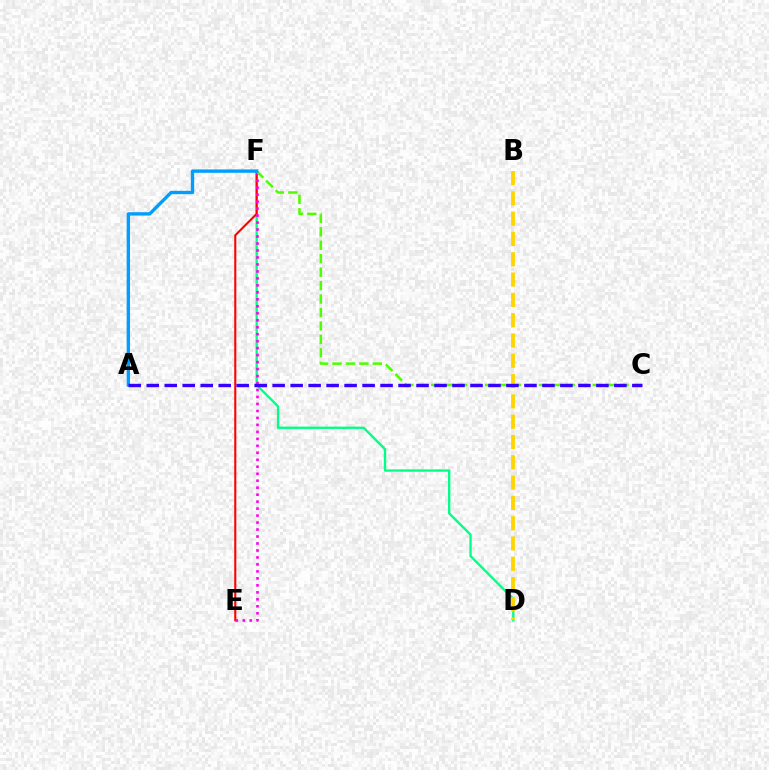{('D', 'F'): [{'color': '#00ff86', 'line_style': 'solid', 'thickness': 1.68}], ('E', 'F'): [{'color': '#ff0000', 'line_style': 'solid', 'thickness': 1.5}, {'color': '#ff00ed', 'line_style': 'dotted', 'thickness': 1.9}], ('C', 'F'): [{'color': '#4fff00', 'line_style': 'dashed', 'thickness': 1.83}], ('A', 'F'): [{'color': '#009eff', 'line_style': 'solid', 'thickness': 2.42}], ('B', 'D'): [{'color': '#ffd500', 'line_style': 'dashed', 'thickness': 2.76}], ('A', 'C'): [{'color': '#3700ff', 'line_style': 'dashed', 'thickness': 2.44}]}